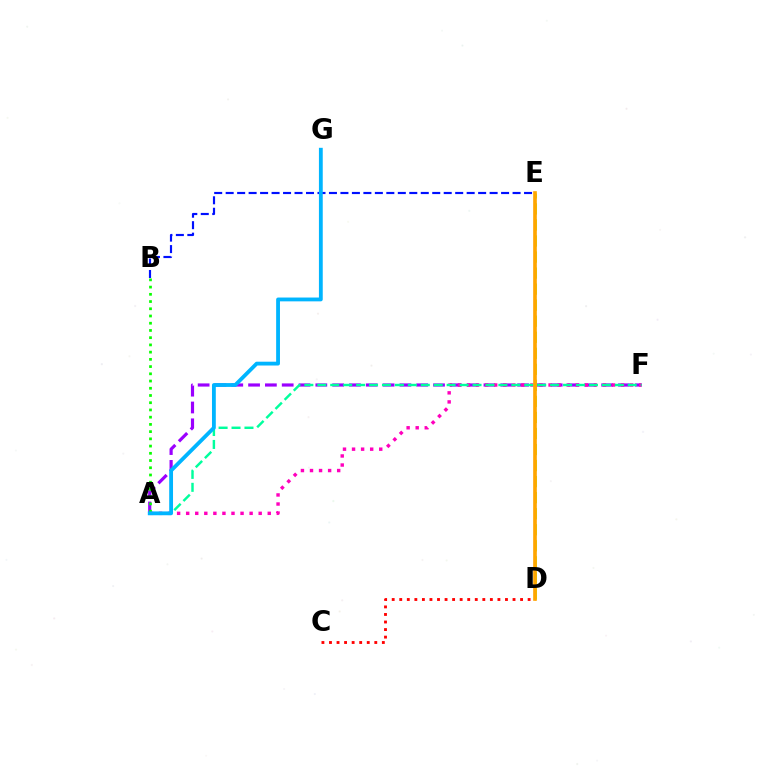{('C', 'D'): [{'color': '#ff0000', 'line_style': 'dotted', 'thickness': 2.05}], ('A', 'F'): [{'color': '#9b00ff', 'line_style': 'dashed', 'thickness': 2.28}, {'color': '#ff00bd', 'line_style': 'dotted', 'thickness': 2.46}, {'color': '#00ff9d', 'line_style': 'dashed', 'thickness': 1.76}], ('D', 'E'): [{'color': '#b3ff00', 'line_style': 'dashed', 'thickness': 2.18}, {'color': '#ffa500', 'line_style': 'solid', 'thickness': 2.63}], ('B', 'E'): [{'color': '#0010ff', 'line_style': 'dashed', 'thickness': 1.56}], ('A', 'B'): [{'color': '#08ff00', 'line_style': 'dotted', 'thickness': 1.96}], ('A', 'G'): [{'color': '#00b5ff', 'line_style': 'solid', 'thickness': 2.75}]}